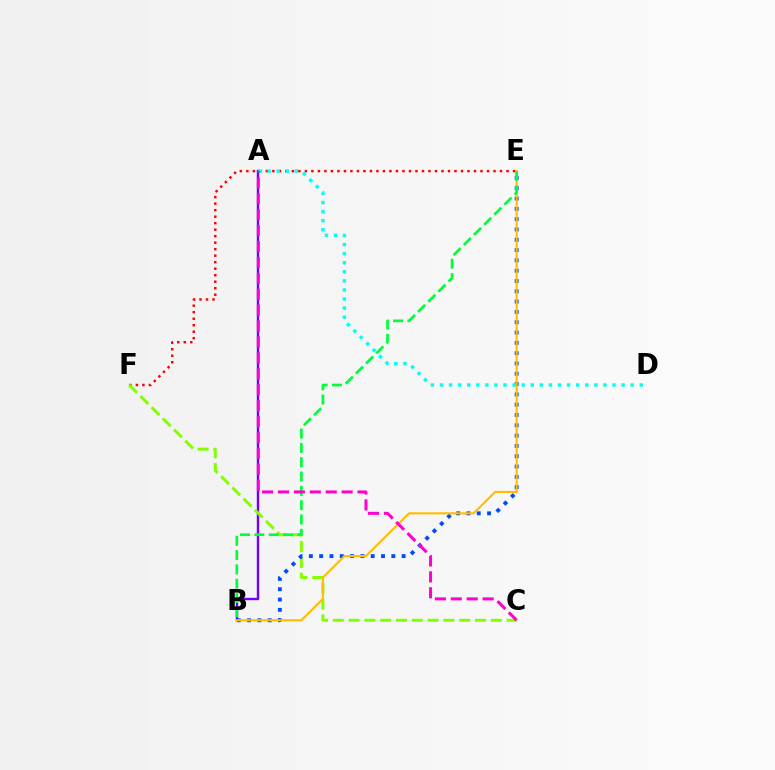{('E', 'F'): [{'color': '#ff0000', 'line_style': 'dotted', 'thickness': 1.77}], ('A', 'B'): [{'color': '#7200ff', 'line_style': 'solid', 'thickness': 1.74}], ('C', 'F'): [{'color': '#84ff00', 'line_style': 'dashed', 'thickness': 2.15}], ('B', 'E'): [{'color': '#004bff', 'line_style': 'dotted', 'thickness': 2.8}, {'color': '#ffbd00', 'line_style': 'solid', 'thickness': 1.54}, {'color': '#00ff39', 'line_style': 'dashed', 'thickness': 1.94}], ('A', 'D'): [{'color': '#00fff6', 'line_style': 'dotted', 'thickness': 2.47}], ('A', 'C'): [{'color': '#ff00cf', 'line_style': 'dashed', 'thickness': 2.16}]}